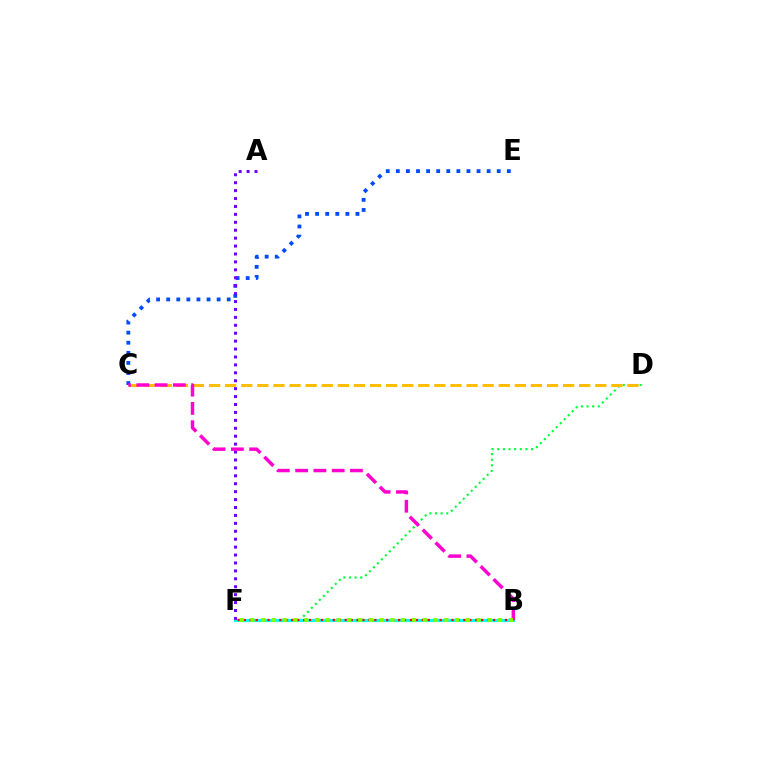{('D', 'F'): [{'color': '#00ff39', 'line_style': 'dotted', 'thickness': 1.53}], ('B', 'F'): [{'color': '#00fff6', 'line_style': 'solid', 'thickness': 2.25}, {'color': '#ff0000', 'line_style': 'dotted', 'thickness': 1.61}, {'color': '#84ff00', 'line_style': 'dotted', 'thickness': 2.93}], ('C', 'D'): [{'color': '#ffbd00', 'line_style': 'dashed', 'thickness': 2.19}], ('C', 'E'): [{'color': '#004bff', 'line_style': 'dotted', 'thickness': 2.74}], ('A', 'F'): [{'color': '#7200ff', 'line_style': 'dotted', 'thickness': 2.15}], ('B', 'C'): [{'color': '#ff00cf', 'line_style': 'dashed', 'thickness': 2.48}]}